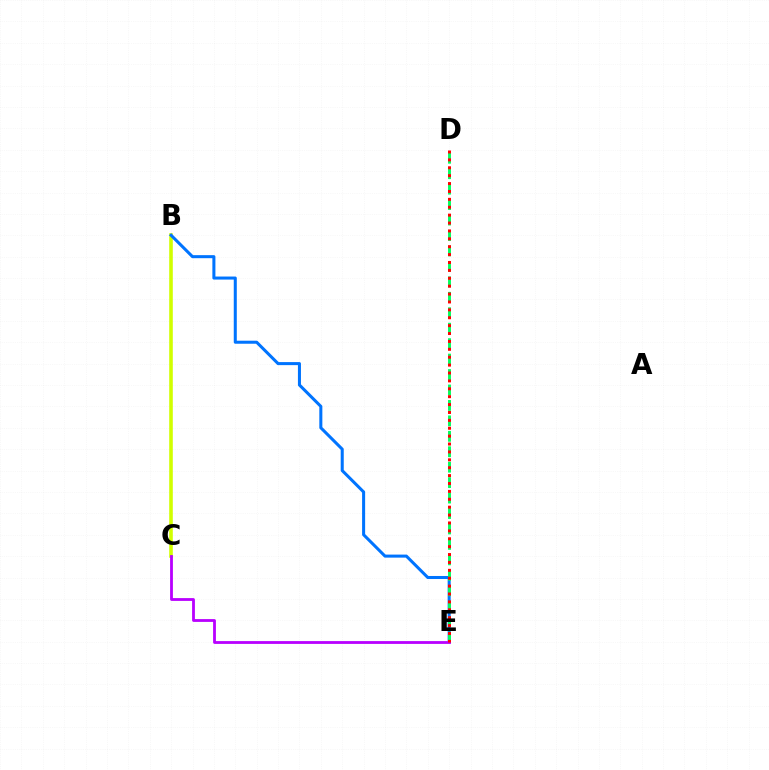{('B', 'C'): [{'color': '#d1ff00', 'line_style': 'solid', 'thickness': 2.6}], ('B', 'E'): [{'color': '#0074ff', 'line_style': 'solid', 'thickness': 2.19}], ('D', 'E'): [{'color': '#00ff5c', 'line_style': 'dashed', 'thickness': 2.1}, {'color': '#ff0000', 'line_style': 'dotted', 'thickness': 2.14}], ('C', 'E'): [{'color': '#b900ff', 'line_style': 'solid', 'thickness': 2.02}]}